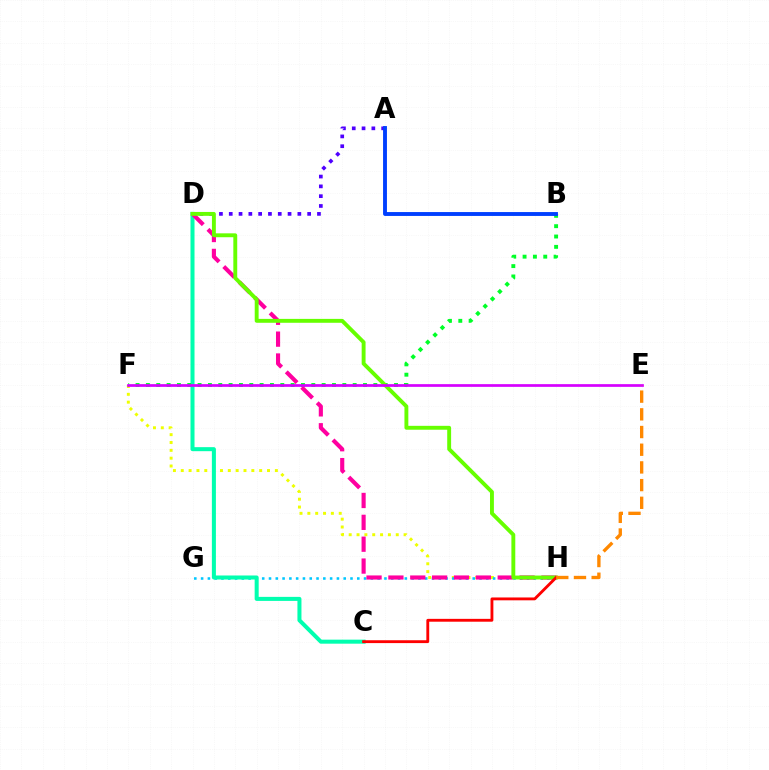{('F', 'H'): [{'color': '#eeff00', 'line_style': 'dotted', 'thickness': 2.13}], ('G', 'H'): [{'color': '#00c7ff', 'line_style': 'dotted', 'thickness': 1.85}], ('C', 'D'): [{'color': '#00ffaf', 'line_style': 'solid', 'thickness': 2.9}], ('B', 'F'): [{'color': '#00ff27', 'line_style': 'dotted', 'thickness': 2.81}], ('A', 'D'): [{'color': '#4f00ff', 'line_style': 'dotted', 'thickness': 2.66}], ('D', 'H'): [{'color': '#ff00a0', 'line_style': 'dashed', 'thickness': 2.97}, {'color': '#66ff00', 'line_style': 'solid', 'thickness': 2.8}], ('C', 'H'): [{'color': '#ff0000', 'line_style': 'solid', 'thickness': 2.05}], ('E', 'F'): [{'color': '#d600ff', 'line_style': 'solid', 'thickness': 1.95}], ('E', 'H'): [{'color': '#ff8800', 'line_style': 'dashed', 'thickness': 2.4}], ('A', 'B'): [{'color': '#003fff', 'line_style': 'solid', 'thickness': 2.79}]}